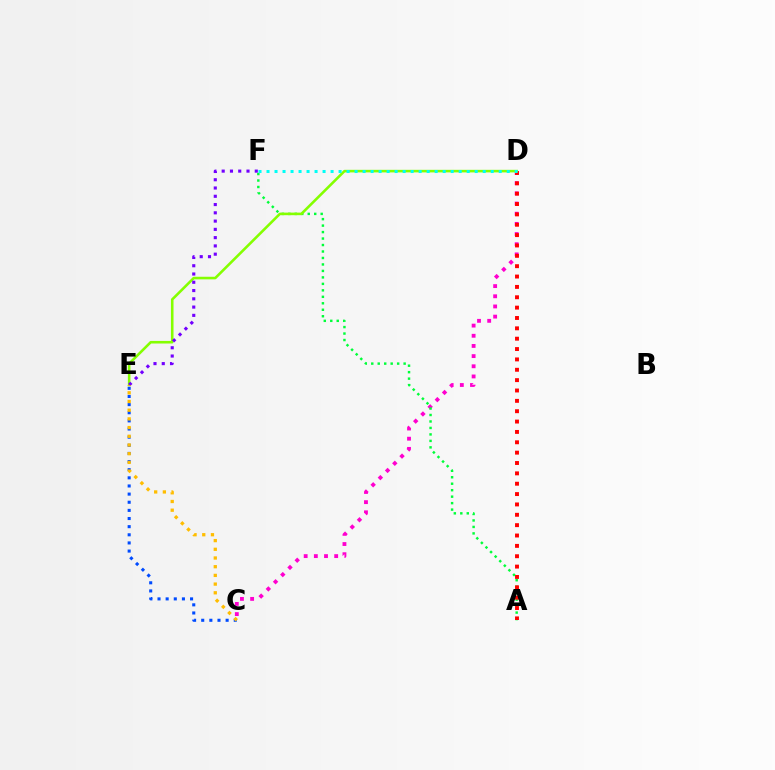{('C', 'D'): [{'color': '#ff00cf', 'line_style': 'dotted', 'thickness': 2.76}], ('A', 'F'): [{'color': '#00ff39', 'line_style': 'dotted', 'thickness': 1.76}], ('A', 'D'): [{'color': '#ff0000', 'line_style': 'dotted', 'thickness': 2.81}], ('D', 'E'): [{'color': '#84ff00', 'line_style': 'solid', 'thickness': 1.86}], ('D', 'F'): [{'color': '#00fff6', 'line_style': 'dotted', 'thickness': 2.18}], ('C', 'E'): [{'color': '#004bff', 'line_style': 'dotted', 'thickness': 2.21}, {'color': '#ffbd00', 'line_style': 'dotted', 'thickness': 2.36}], ('E', 'F'): [{'color': '#7200ff', 'line_style': 'dotted', 'thickness': 2.25}]}